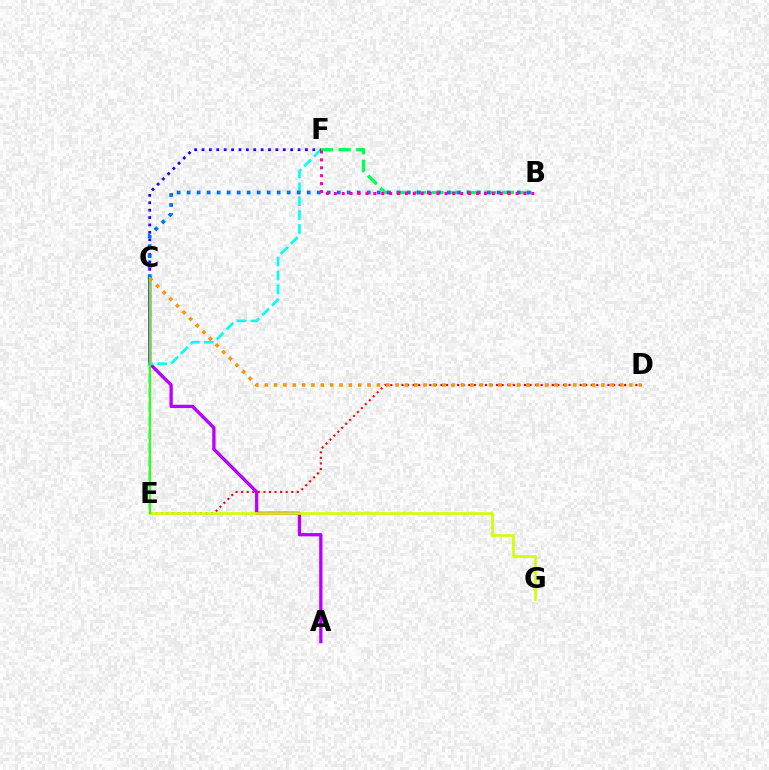{('A', 'C'): [{'color': '#b900ff', 'line_style': 'solid', 'thickness': 2.37}], ('D', 'E'): [{'color': '#ff0000', 'line_style': 'dotted', 'thickness': 1.51}], ('E', 'F'): [{'color': '#00fff6', 'line_style': 'dashed', 'thickness': 1.88}], ('C', 'F'): [{'color': '#2500ff', 'line_style': 'dotted', 'thickness': 2.01}], ('C', 'D'): [{'color': '#ff9400', 'line_style': 'dotted', 'thickness': 2.54}], ('B', 'F'): [{'color': '#00ff5c', 'line_style': 'dashed', 'thickness': 2.39}, {'color': '#ff00ac', 'line_style': 'dotted', 'thickness': 2.15}], ('E', 'G'): [{'color': '#d1ff00', 'line_style': 'solid', 'thickness': 1.88}], ('B', 'C'): [{'color': '#0074ff', 'line_style': 'dotted', 'thickness': 2.72}], ('C', 'E'): [{'color': '#3dff00', 'line_style': 'solid', 'thickness': 1.54}]}